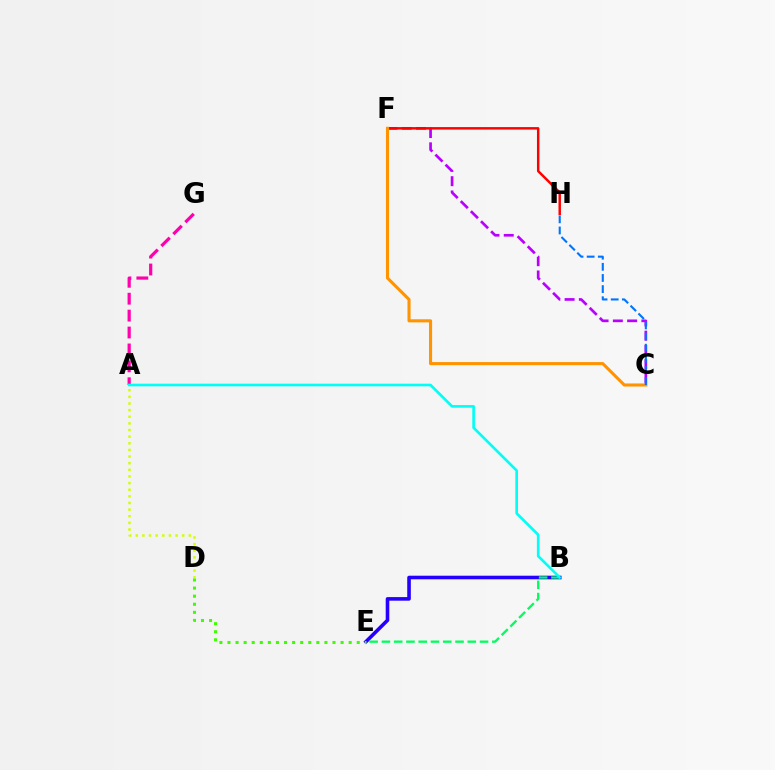{('B', 'E'): [{'color': '#2500ff', 'line_style': 'solid', 'thickness': 2.59}, {'color': '#00ff5c', 'line_style': 'dashed', 'thickness': 1.67}], ('A', 'G'): [{'color': '#ff00ac', 'line_style': 'dashed', 'thickness': 2.3}], ('C', 'F'): [{'color': '#b900ff', 'line_style': 'dashed', 'thickness': 1.94}, {'color': '#ff9400', 'line_style': 'solid', 'thickness': 2.22}], ('A', 'D'): [{'color': '#d1ff00', 'line_style': 'dotted', 'thickness': 1.8}], ('D', 'E'): [{'color': '#3dff00', 'line_style': 'dotted', 'thickness': 2.2}], ('A', 'B'): [{'color': '#00fff6', 'line_style': 'solid', 'thickness': 1.9}], ('F', 'H'): [{'color': '#ff0000', 'line_style': 'solid', 'thickness': 1.77}], ('C', 'H'): [{'color': '#0074ff', 'line_style': 'dashed', 'thickness': 1.51}]}